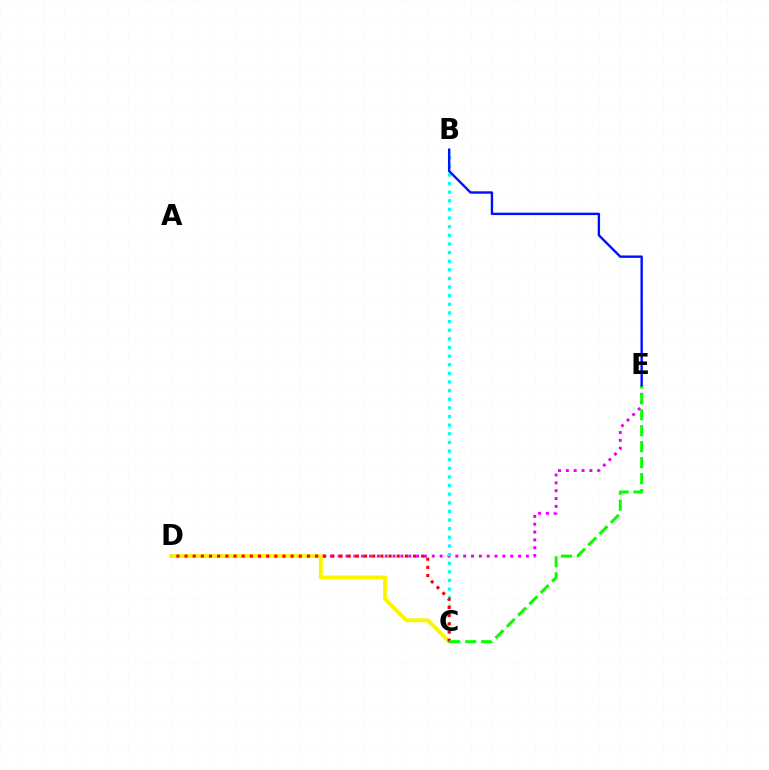{('D', 'E'): [{'color': '#ee00ff', 'line_style': 'dotted', 'thickness': 2.13}], ('C', 'D'): [{'color': '#fcf500', 'line_style': 'solid', 'thickness': 2.8}, {'color': '#ff0000', 'line_style': 'dotted', 'thickness': 2.22}], ('B', 'C'): [{'color': '#00fff6', 'line_style': 'dotted', 'thickness': 2.34}], ('C', 'E'): [{'color': '#08ff00', 'line_style': 'dashed', 'thickness': 2.17}], ('B', 'E'): [{'color': '#0010ff', 'line_style': 'solid', 'thickness': 1.72}]}